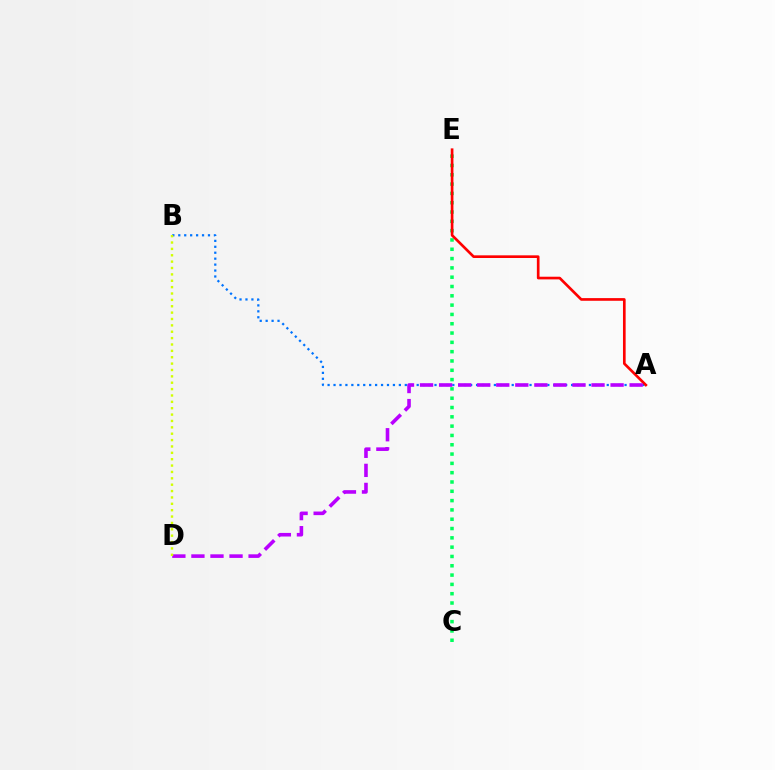{('C', 'E'): [{'color': '#00ff5c', 'line_style': 'dotted', 'thickness': 2.53}], ('A', 'B'): [{'color': '#0074ff', 'line_style': 'dotted', 'thickness': 1.61}], ('A', 'E'): [{'color': '#ff0000', 'line_style': 'solid', 'thickness': 1.92}], ('A', 'D'): [{'color': '#b900ff', 'line_style': 'dashed', 'thickness': 2.59}], ('B', 'D'): [{'color': '#d1ff00', 'line_style': 'dotted', 'thickness': 1.73}]}